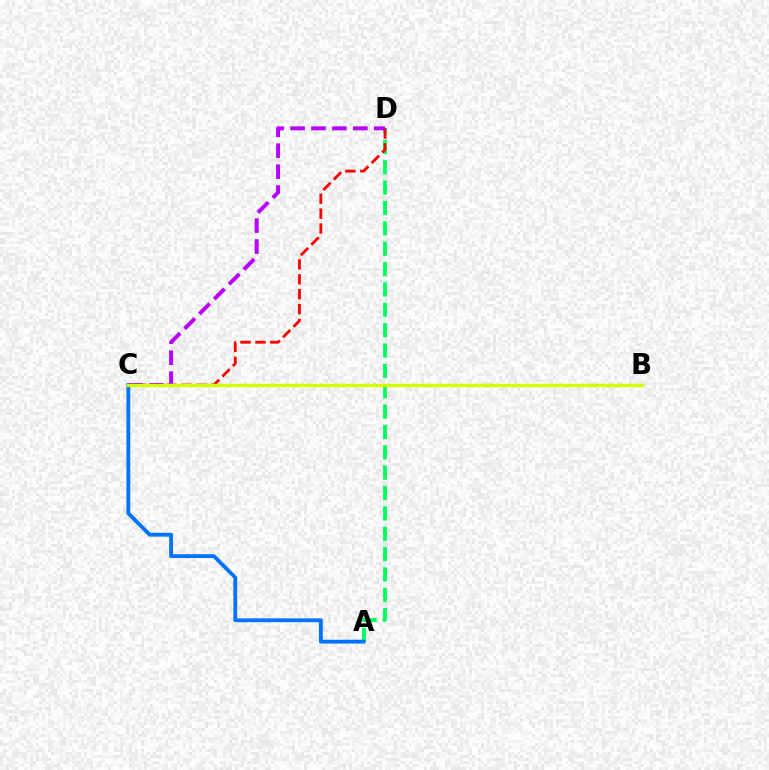{('A', 'D'): [{'color': '#00ff5c', 'line_style': 'dashed', 'thickness': 2.77}], ('C', 'D'): [{'color': '#ff0000', 'line_style': 'dashed', 'thickness': 2.02}, {'color': '#b900ff', 'line_style': 'dashed', 'thickness': 2.84}], ('A', 'C'): [{'color': '#0074ff', 'line_style': 'solid', 'thickness': 2.75}], ('B', 'C'): [{'color': '#d1ff00', 'line_style': 'solid', 'thickness': 2.45}]}